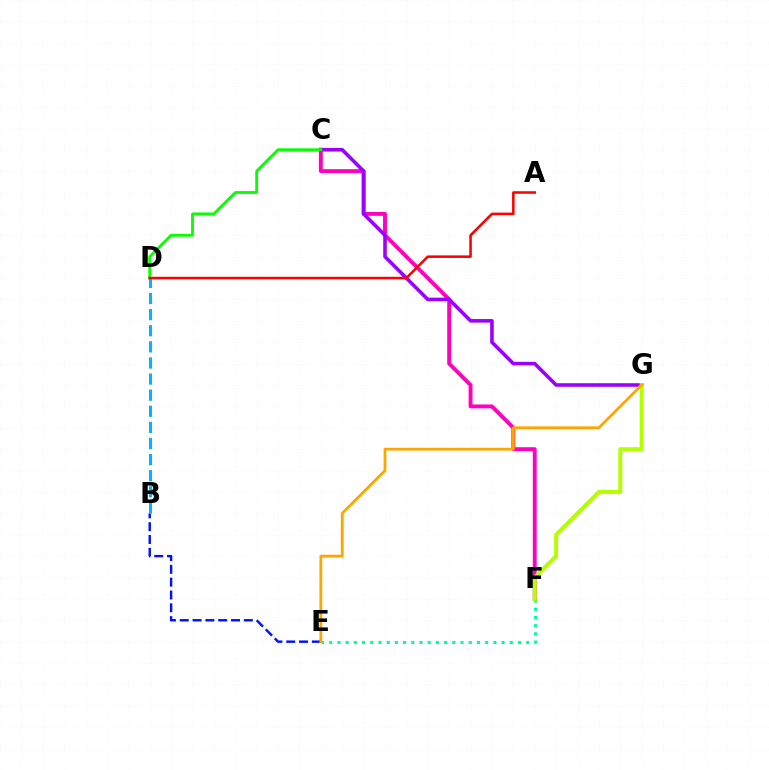{('C', 'F'): [{'color': '#ff00bd', 'line_style': 'solid', 'thickness': 2.79}], ('B', 'E'): [{'color': '#0010ff', 'line_style': 'dashed', 'thickness': 1.74}], ('C', 'G'): [{'color': '#9b00ff', 'line_style': 'solid', 'thickness': 2.58}], ('E', 'F'): [{'color': '#00ff9d', 'line_style': 'dotted', 'thickness': 2.23}], ('C', 'D'): [{'color': '#08ff00', 'line_style': 'solid', 'thickness': 2.06}], ('B', 'D'): [{'color': '#00b5ff', 'line_style': 'dashed', 'thickness': 2.19}], ('F', 'G'): [{'color': '#b3ff00', 'line_style': 'solid', 'thickness': 2.88}], ('E', 'G'): [{'color': '#ffa500', 'line_style': 'solid', 'thickness': 2.01}], ('A', 'D'): [{'color': '#ff0000', 'line_style': 'solid', 'thickness': 1.84}]}